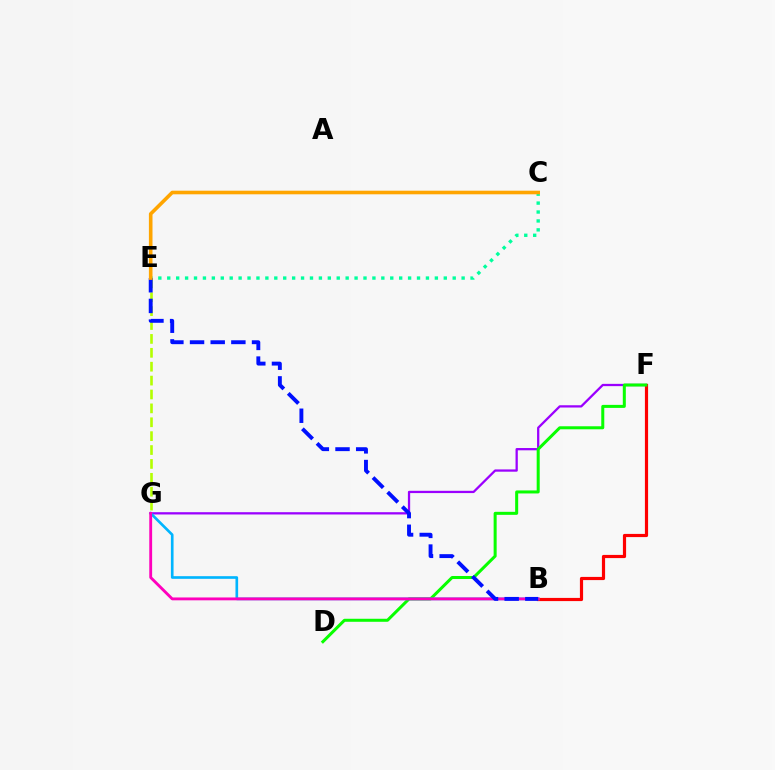{('B', 'F'): [{'color': '#ff0000', 'line_style': 'solid', 'thickness': 2.29}], ('C', 'E'): [{'color': '#00ff9d', 'line_style': 'dotted', 'thickness': 2.42}, {'color': '#ffa500', 'line_style': 'solid', 'thickness': 2.6}], ('F', 'G'): [{'color': '#9b00ff', 'line_style': 'solid', 'thickness': 1.64}], ('D', 'F'): [{'color': '#08ff00', 'line_style': 'solid', 'thickness': 2.17}], ('B', 'G'): [{'color': '#00b5ff', 'line_style': 'solid', 'thickness': 1.91}, {'color': '#ff00bd', 'line_style': 'solid', 'thickness': 2.06}], ('E', 'G'): [{'color': '#b3ff00', 'line_style': 'dashed', 'thickness': 1.89}], ('B', 'E'): [{'color': '#0010ff', 'line_style': 'dashed', 'thickness': 2.81}]}